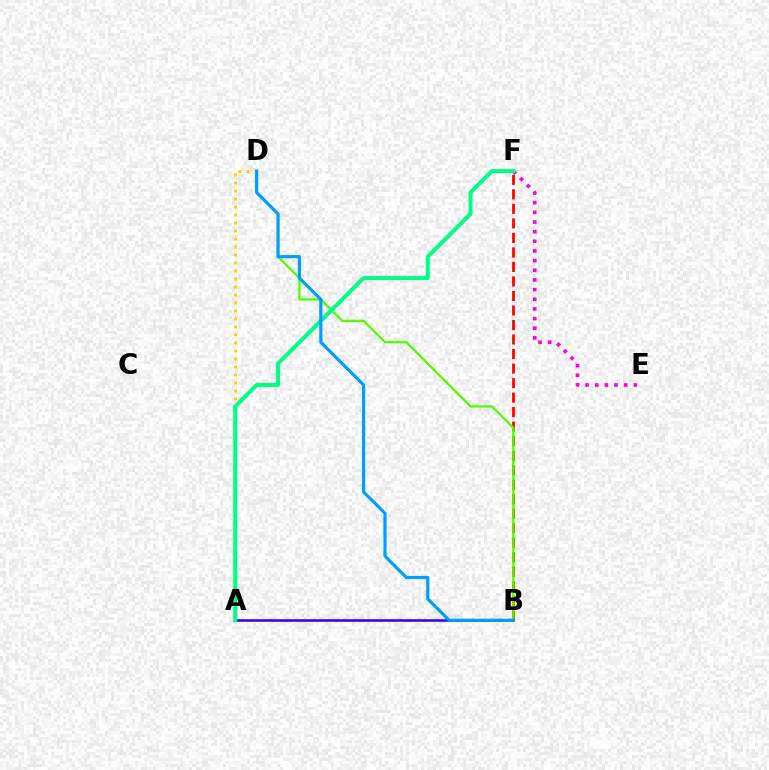{('A', 'B'): [{'color': '#3700ff', 'line_style': 'solid', 'thickness': 1.85}], ('B', 'F'): [{'color': '#ff0000', 'line_style': 'dashed', 'thickness': 1.97}], ('A', 'D'): [{'color': '#ffd500', 'line_style': 'dotted', 'thickness': 2.17}], ('E', 'F'): [{'color': '#ff00ed', 'line_style': 'dotted', 'thickness': 2.62}], ('B', 'D'): [{'color': '#4fff00', 'line_style': 'solid', 'thickness': 1.64}, {'color': '#009eff', 'line_style': 'solid', 'thickness': 2.28}], ('A', 'F'): [{'color': '#00ff86', 'line_style': 'solid', 'thickness': 2.89}]}